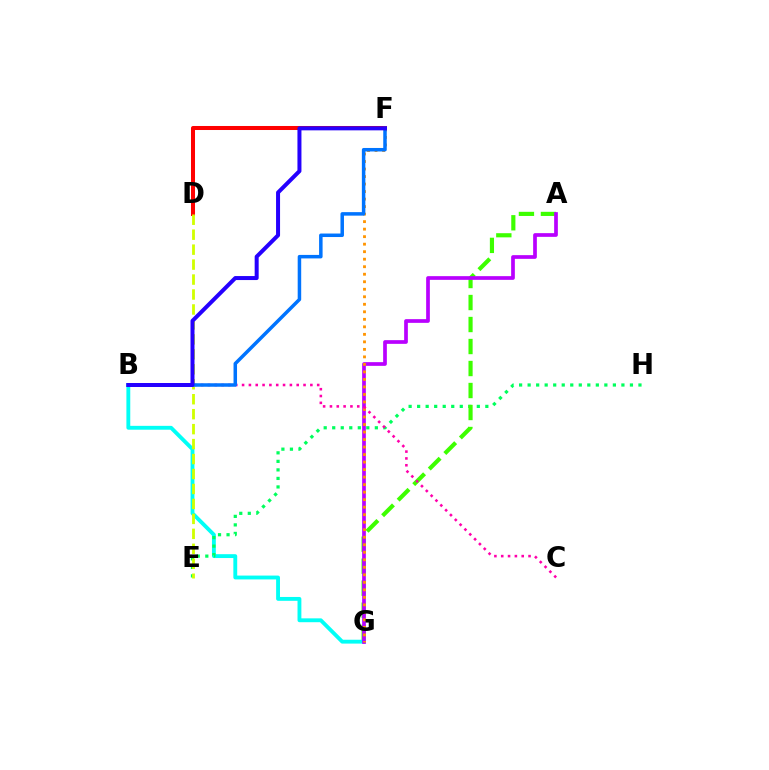{('B', 'G'): [{'color': '#00fff6', 'line_style': 'solid', 'thickness': 2.78}], ('E', 'H'): [{'color': '#00ff5c', 'line_style': 'dotted', 'thickness': 2.32}], ('D', 'F'): [{'color': '#ff0000', 'line_style': 'solid', 'thickness': 2.89}], ('D', 'E'): [{'color': '#d1ff00', 'line_style': 'dashed', 'thickness': 2.03}], ('A', 'G'): [{'color': '#3dff00', 'line_style': 'dashed', 'thickness': 2.99}, {'color': '#b900ff', 'line_style': 'solid', 'thickness': 2.67}], ('F', 'G'): [{'color': '#ff9400', 'line_style': 'dotted', 'thickness': 2.04}], ('B', 'C'): [{'color': '#ff00ac', 'line_style': 'dotted', 'thickness': 1.86}], ('B', 'F'): [{'color': '#0074ff', 'line_style': 'solid', 'thickness': 2.52}, {'color': '#2500ff', 'line_style': 'solid', 'thickness': 2.88}]}